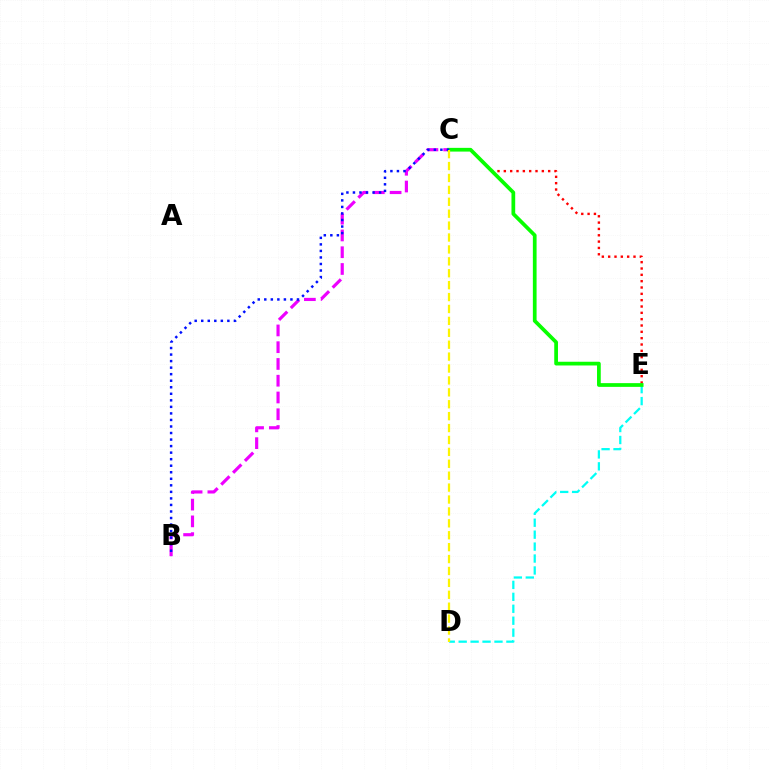{('C', 'E'): [{'color': '#ff0000', 'line_style': 'dotted', 'thickness': 1.72}, {'color': '#08ff00', 'line_style': 'solid', 'thickness': 2.68}], ('B', 'C'): [{'color': '#ee00ff', 'line_style': 'dashed', 'thickness': 2.28}, {'color': '#0010ff', 'line_style': 'dotted', 'thickness': 1.78}], ('D', 'E'): [{'color': '#00fff6', 'line_style': 'dashed', 'thickness': 1.62}], ('C', 'D'): [{'color': '#fcf500', 'line_style': 'dashed', 'thickness': 1.62}]}